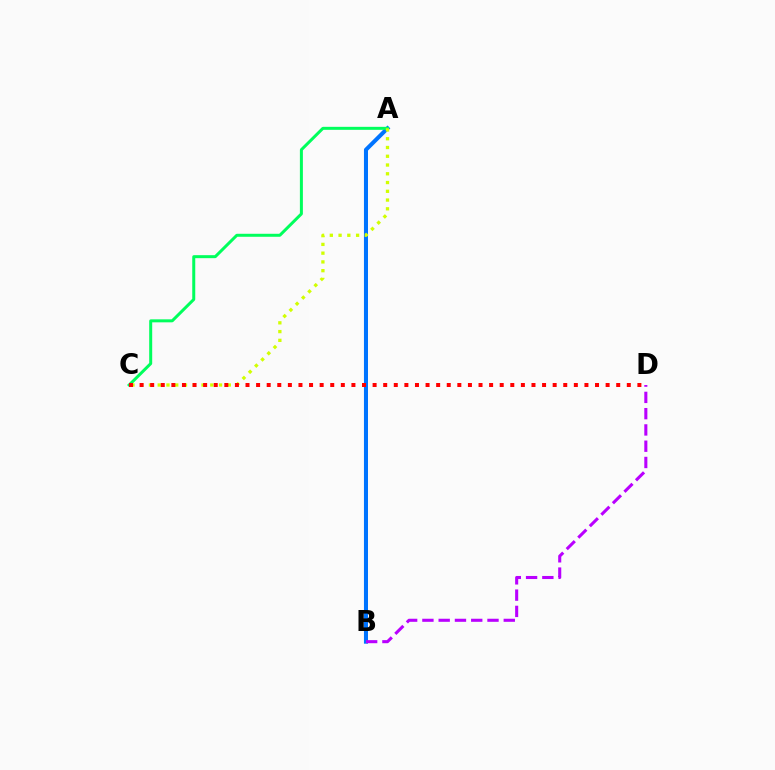{('A', 'B'): [{'color': '#0074ff', 'line_style': 'solid', 'thickness': 2.91}], ('A', 'C'): [{'color': '#00ff5c', 'line_style': 'solid', 'thickness': 2.16}, {'color': '#d1ff00', 'line_style': 'dotted', 'thickness': 2.38}], ('B', 'D'): [{'color': '#b900ff', 'line_style': 'dashed', 'thickness': 2.21}], ('C', 'D'): [{'color': '#ff0000', 'line_style': 'dotted', 'thickness': 2.88}]}